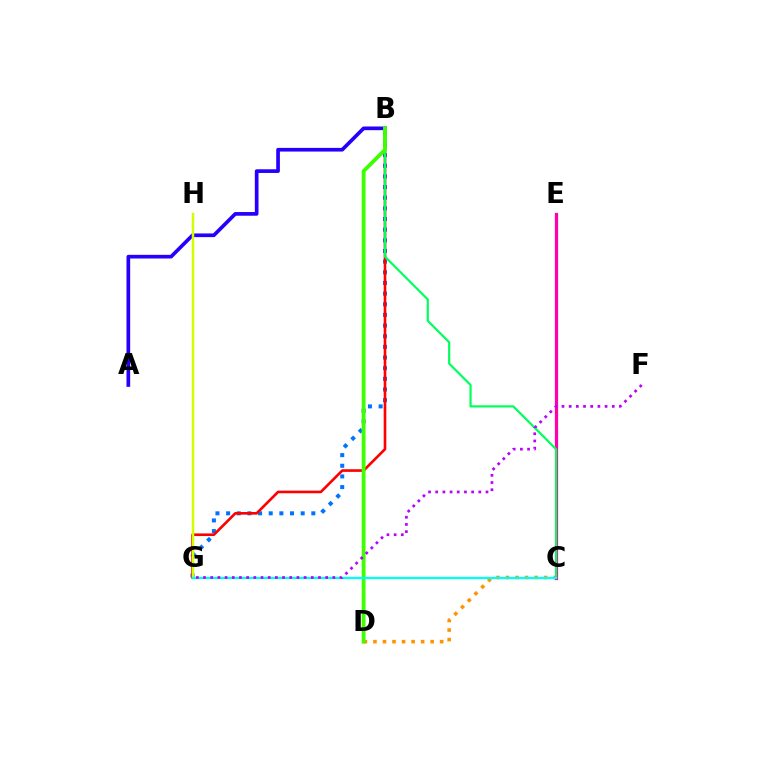{('C', 'D'): [{'color': '#ff9400', 'line_style': 'dotted', 'thickness': 2.59}], ('C', 'E'): [{'color': '#ff00ac', 'line_style': 'solid', 'thickness': 2.32}], ('B', 'G'): [{'color': '#0074ff', 'line_style': 'dotted', 'thickness': 2.89}, {'color': '#ff0000', 'line_style': 'solid', 'thickness': 1.9}], ('B', 'C'): [{'color': '#00ff5c', 'line_style': 'solid', 'thickness': 1.57}], ('A', 'B'): [{'color': '#2500ff', 'line_style': 'solid', 'thickness': 2.65}], ('B', 'D'): [{'color': '#3dff00', 'line_style': 'solid', 'thickness': 2.75}], ('G', 'H'): [{'color': '#d1ff00', 'line_style': 'solid', 'thickness': 1.79}], ('C', 'G'): [{'color': '#00fff6', 'line_style': 'solid', 'thickness': 1.65}], ('F', 'G'): [{'color': '#b900ff', 'line_style': 'dotted', 'thickness': 1.95}]}